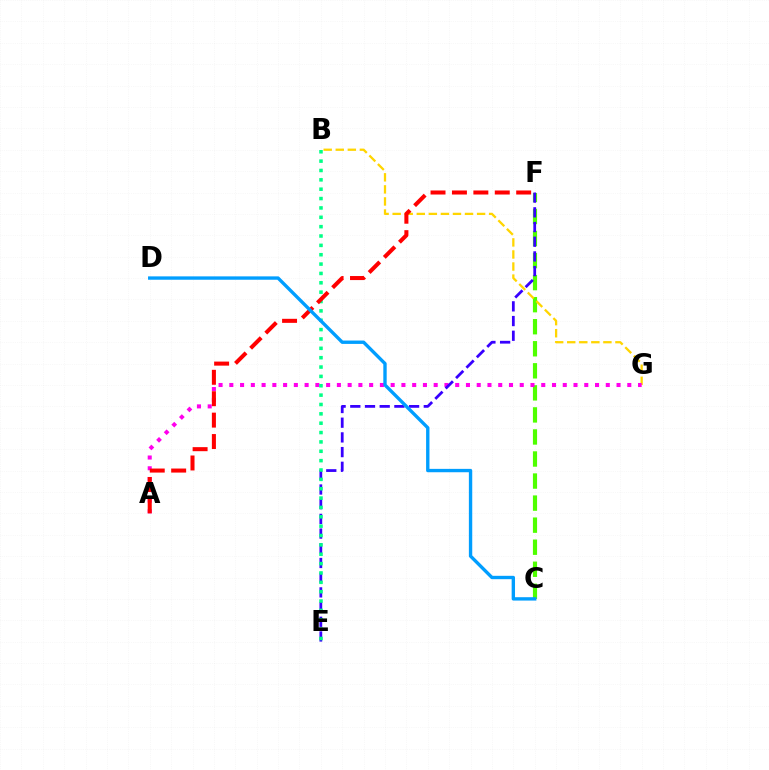{('C', 'F'): [{'color': '#4fff00', 'line_style': 'dashed', 'thickness': 3.0}], ('B', 'G'): [{'color': '#ffd500', 'line_style': 'dashed', 'thickness': 1.64}], ('A', 'G'): [{'color': '#ff00ed', 'line_style': 'dotted', 'thickness': 2.92}], ('E', 'F'): [{'color': '#3700ff', 'line_style': 'dashed', 'thickness': 2.0}], ('B', 'E'): [{'color': '#00ff86', 'line_style': 'dotted', 'thickness': 2.54}], ('A', 'F'): [{'color': '#ff0000', 'line_style': 'dashed', 'thickness': 2.91}], ('C', 'D'): [{'color': '#009eff', 'line_style': 'solid', 'thickness': 2.43}]}